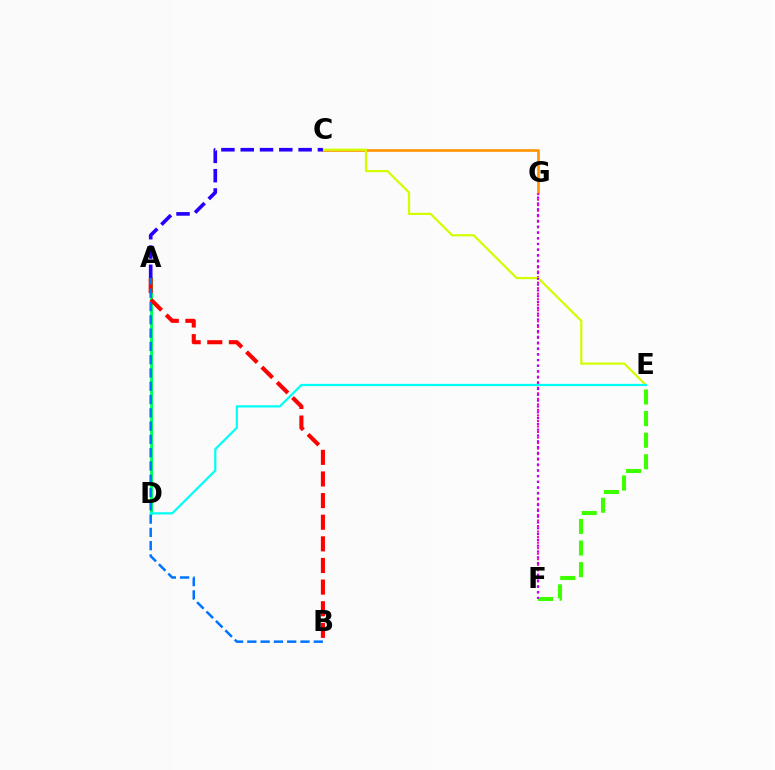{('A', 'D'): [{'color': '#00ff5c', 'line_style': 'solid', 'thickness': 2.14}], ('C', 'G'): [{'color': '#ff9400', 'line_style': 'solid', 'thickness': 1.91}], ('F', 'G'): [{'color': '#ff00ac', 'line_style': 'dotted', 'thickness': 1.5}, {'color': '#b900ff', 'line_style': 'dotted', 'thickness': 1.58}], ('E', 'F'): [{'color': '#3dff00', 'line_style': 'dashed', 'thickness': 2.94}], ('C', 'E'): [{'color': '#d1ff00', 'line_style': 'solid', 'thickness': 1.6}], ('A', 'B'): [{'color': '#ff0000', 'line_style': 'dashed', 'thickness': 2.94}, {'color': '#0074ff', 'line_style': 'dashed', 'thickness': 1.8}], ('D', 'E'): [{'color': '#00fff6', 'line_style': 'solid', 'thickness': 1.61}], ('A', 'C'): [{'color': '#2500ff', 'line_style': 'dashed', 'thickness': 2.62}]}